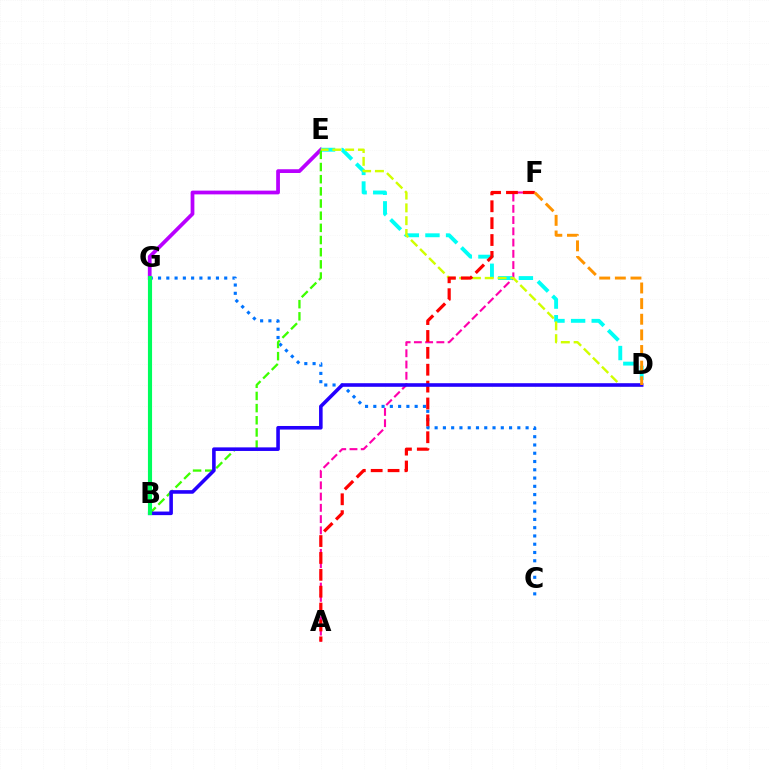{('A', 'F'): [{'color': '#ff00ac', 'line_style': 'dashed', 'thickness': 1.53}, {'color': '#ff0000', 'line_style': 'dashed', 'thickness': 2.29}], ('C', 'G'): [{'color': '#0074ff', 'line_style': 'dotted', 'thickness': 2.25}], ('E', 'G'): [{'color': '#b900ff', 'line_style': 'solid', 'thickness': 2.7}], ('D', 'E'): [{'color': '#00fff6', 'line_style': 'dashed', 'thickness': 2.8}, {'color': '#d1ff00', 'line_style': 'dashed', 'thickness': 1.74}], ('B', 'E'): [{'color': '#3dff00', 'line_style': 'dashed', 'thickness': 1.65}], ('B', 'D'): [{'color': '#2500ff', 'line_style': 'solid', 'thickness': 2.58}], ('D', 'F'): [{'color': '#ff9400', 'line_style': 'dashed', 'thickness': 2.12}], ('B', 'G'): [{'color': '#00ff5c', 'line_style': 'solid', 'thickness': 2.97}]}